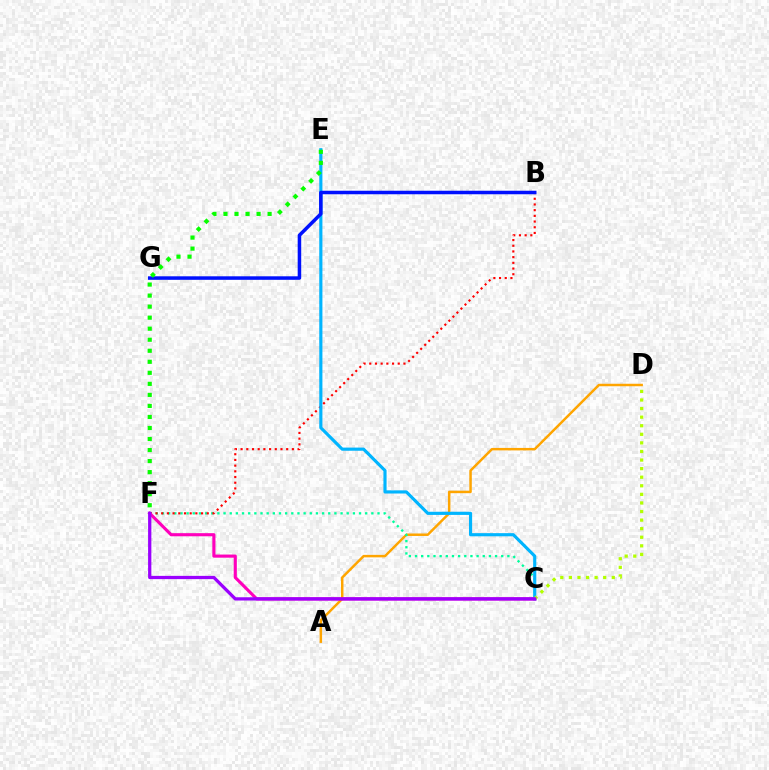{('A', 'D'): [{'color': '#ffa500', 'line_style': 'solid', 'thickness': 1.79}], ('C', 'F'): [{'color': '#00ff9d', 'line_style': 'dotted', 'thickness': 1.67}, {'color': '#ff00bd', 'line_style': 'solid', 'thickness': 2.25}, {'color': '#9b00ff', 'line_style': 'solid', 'thickness': 2.35}], ('B', 'F'): [{'color': '#ff0000', 'line_style': 'dotted', 'thickness': 1.55}], ('C', 'E'): [{'color': '#00b5ff', 'line_style': 'solid', 'thickness': 2.27}], ('B', 'G'): [{'color': '#0010ff', 'line_style': 'solid', 'thickness': 2.53}], ('E', 'F'): [{'color': '#08ff00', 'line_style': 'dotted', 'thickness': 3.0}], ('C', 'D'): [{'color': '#b3ff00', 'line_style': 'dotted', 'thickness': 2.33}]}